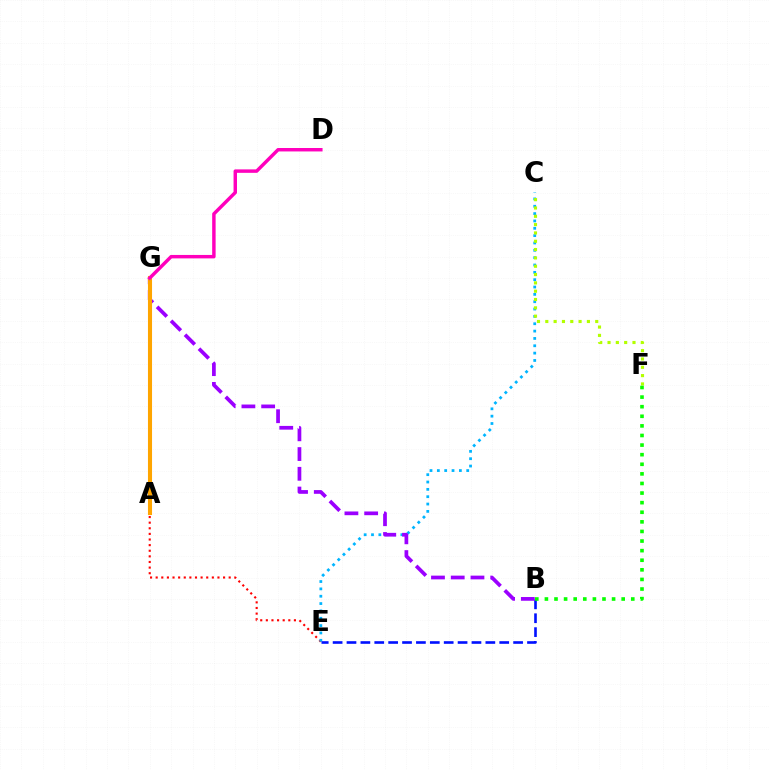{('A', 'E'): [{'color': '#ff0000', 'line_style': 'dotted', 'thickness': 1.53}], ('C', 'E'): [{'color': '#00b5ff', 'line_style': 'dotted', 'thickness': 2.0}], ('B', 'E'): [{'color': '#0010ff', 'line_style': 'dashed', 'thickness': 1.89}], ('B', 'G'): [{'color': '#9b00ff', 'line_style': 'dashed', 'thickness': 2.68}], ('A', 'G'): [{'color': '#00ff9d', 'line_style': 'dashed', 'thickness': 1.78}, {'color': '#ffa500', 'line_style': 'solid', 'thickness': 2.94}], ('C', 'F'): [{'color': '#b3ff00', 'line_style': 'dotted', 'thickness': 2.26}], ('B', 'F'): [{'color': '#08ff00', 'line_style': 'dotted', 'thickness': 2.61}], ('D', 'G'): [{'color': '#ff00bd', 'line_style': 'solid', 'thickness': 2.48}]}